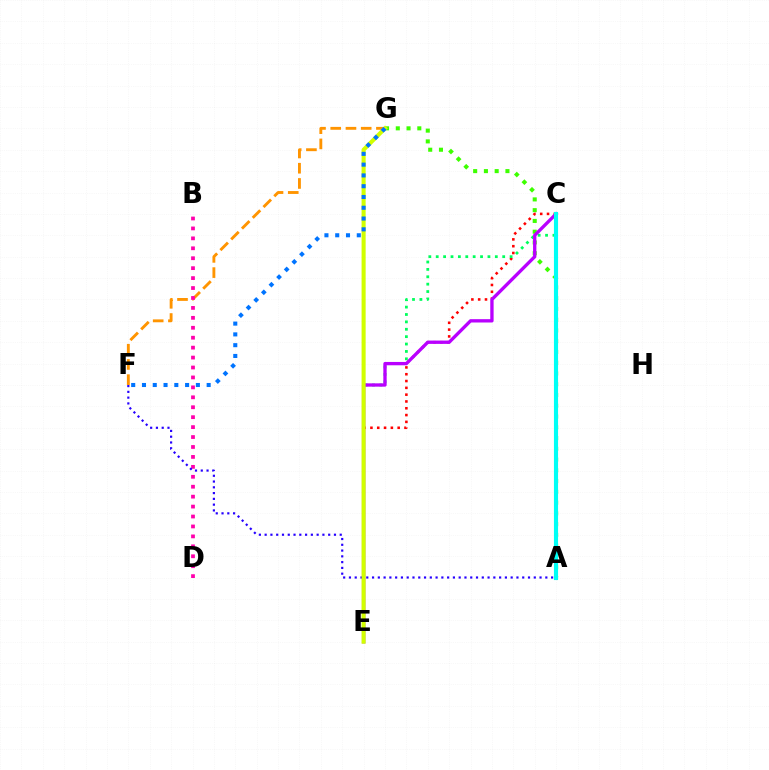{('F', 'G'): [{'color': '#ff9400', 'line_style': 'dashed', 'thickness': 2.07}, {'color': '#0074ff', 'line_style': 'dotted', 'thickness': 2.93}], ('A', 'G'): [{'color': '#3dff00', 'line_style': 'dotted', 'thickness': 2.92}], ('C', 'E'): [{'color': '#ff0000', 'line_style': 'dotted', 'thickness': 1.85}, {'color': '#00ff5c', 'line_style': 'dotted', 'thickness': 2.01}, {'color': '#b900ff', 'line_style': 'solid', 'thickness': 2.4}], ('B', 'D'): [{'color': '#ff00ac', 'line_style': 'dotted', 'thickness': 2.7}], ('A', 'C'): [{'color': '#00fff6', 'line_style': 'solid', 'thickness': 2.96}], ('A', 'F'): [{'color': '#2500ff', 'line_style': 'dotted', 'thickness': 1.57}], ('E', 'G'): [{'color': '#d1ff00', 'line_style': 'solid', 'thickness': 2.93}]}